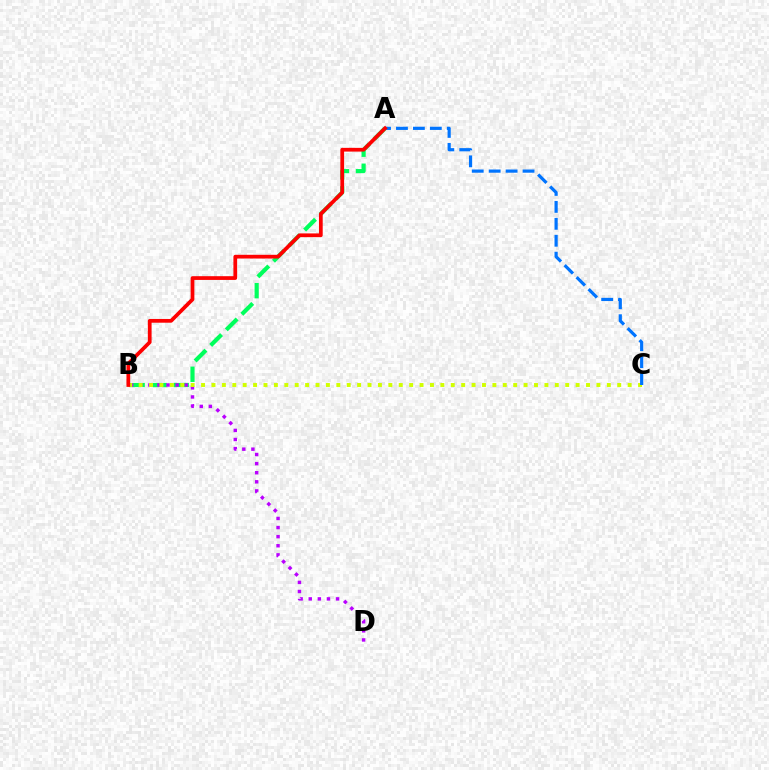{('A', 'B'): [{'color': '#00ff5c', 'line_style': 'dashed', 'thickness': 2.99}, {'color': '#ff0000', 'line_style': 'solid', 'thickness': 2.69}], ('B', 'D'): [{'color': '#b900ff', 'line_style': 'dotted', 'thickness': 2.47}], ('B', 'C'): [{'color': '#d1ff00', 'line_style': 'dotted', 'thickness': 2.83}], ('A', 'C'): [{'color': '#0074ff', 'line_style': 'dashed', 'thickness': 2.3}]}